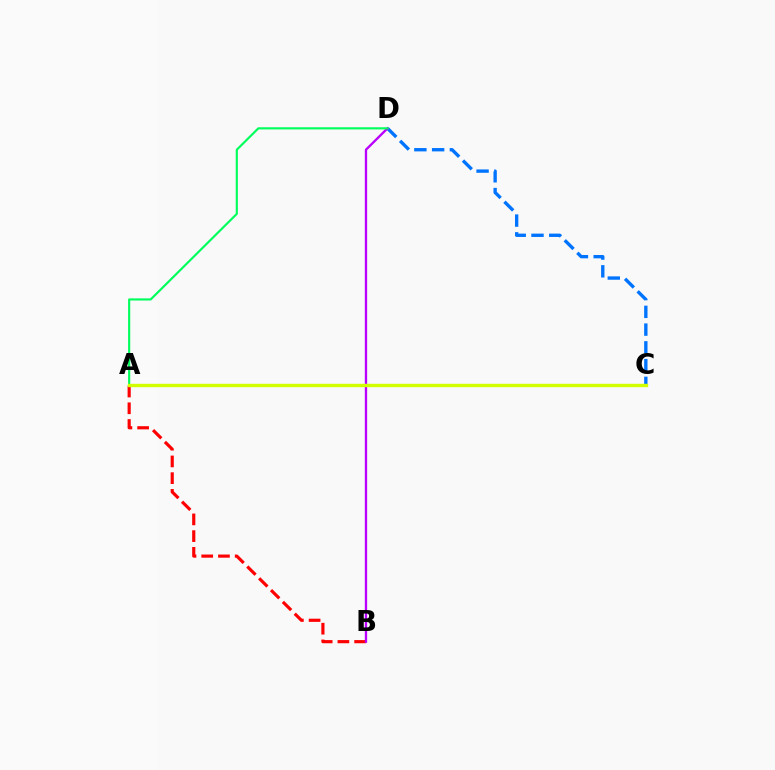{('C', 'D'): [{'color': '#0074ff', 'line_style': 'dashed', 'thickness': 2.41}], ('A', 'B'): [{'color': '#ff0000', 'line_style': 'dashed', 'thickness': 2.27}], ('B', 'D'): [{'color': '#b900ff', 'line_style': 'solid', 'thickness': 1.67}], ('A', 'D'): [{'color': '#00ff5c', 'line_style': 'solid', 'thickness': 1.56}], ('A', 'C'): [{'color': '#d1ff00', 'line_style': 'solid', 'thickness': 2.45}]}